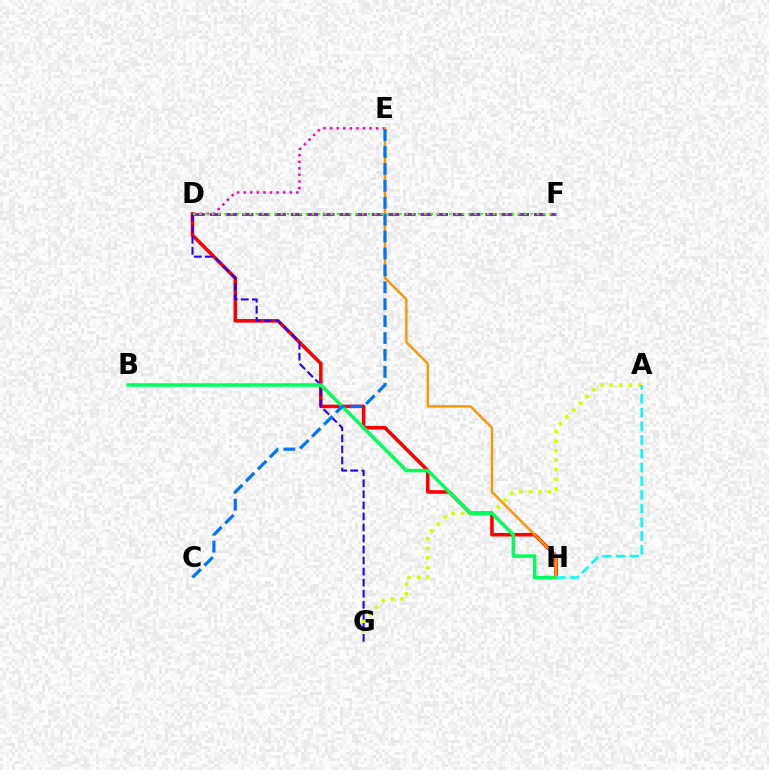{('D', 'E'): [{'color': '#ff00ac', 'line_style': 'dotted', 'thickness': 1.79}], ('A', 'G'): [{'color': '#d1ff00', 'line_style': 'dotted', 'thickness': 2.6}], ('D', 'F'): [{'color': '#b900ff', 'line_style': 'dashed', 'thickness': 2.2}, {'color': '#3dff00', 'line_style': 'dotted', 'thickness': 1.7}], ('D', 'H'): [{'color': '#ff0000', 'line_style': 'solid', 'thickness': 2.56}], ('D', 'G'): [{'color': '#2500ff', 'line_style': 'dashed', 'thickness': 1.5}], ('B', 'H'): [{'color': '#00ff5c', 'line_style': 'solid', 'thickness': 2.52}], ('E', 'H'): [{'color': '#ff9400', 'line_style': 'solid', 'thickness': 1.72}], ('A', 'H'): [{'color': '#00fff6', 'line_style': 'dashed', 'thickness': 1.86}], ('C', 'E'): [{'color': '#0074ff', 'line_style': 'dashed', 'thickness': 2.3}]}